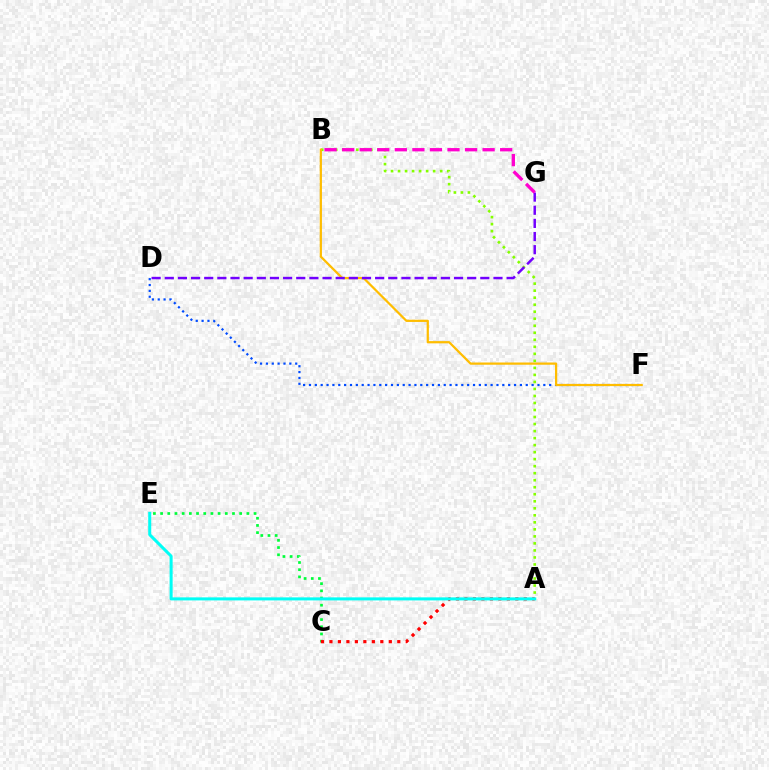{('D', 'F'): [{'color': '#004bff', 'line_style': 'dotted', 'thickness': 1.59}], ('C', 'E'): [{'color': '#00ff39', 'line_style': 'dotted', 'thickness': 1.95}], ('A', 'B'): [{'color': '#84ff00', 'line_style': 'dotted', 'thickness': 1.91}], ('A', 'C'): [{'color': '#ff0000', 'line_style': 'dotted', 'thickness': 2.31}], ('B', 'F'): [{'color': '#ffbd00', 'line_style': 'solid', 'thickness': 1.61}], ('A', 'E'): [{'color': '#00fff6', 'line_style': 'solid', 'thickness': 2.18}], ('D', 'G'): [{'color': '#7200ff', 'line_style': 'dashed', 'thickness': 1.79}], ('B', 'G'): [{'color': '#ff00cf', 'line_style': 'dashed', 'thickness': 2.39}]}